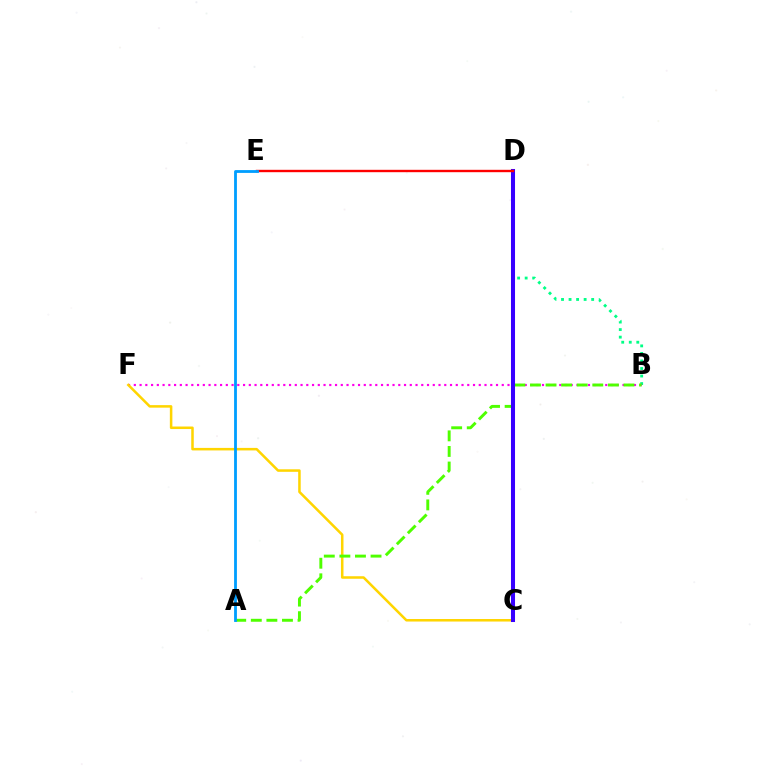{('B', 'D'): [{'color': '#00ff86', 'line_style': 'dotted', 'thickness': 2.05}], ('B', 'F'): [{'color': '#ff00ed', 'line_style': 'dotted', 'thickness': 1.56}], ('C', 'F'): [{'color': '#ffd500', 'line_style': 'solid', 'thickness': 1.82}], ('A', 'B'): [{'color': '#4fff00', 'line_style': 'dashed', 'thickness': 2.12}], ('C', 'D'): [{'color': '#3700ff', 'line_style': 'solid', 'thickness': 2.92}], ('D', 'E'): [{'color': '#ff0000', 'line_style': 'solid', 'thickness': 1.72}], ('A', 'E'): [{'color': '#009eff', 'line_style': 'solid', 'thickness': 2.03}]}